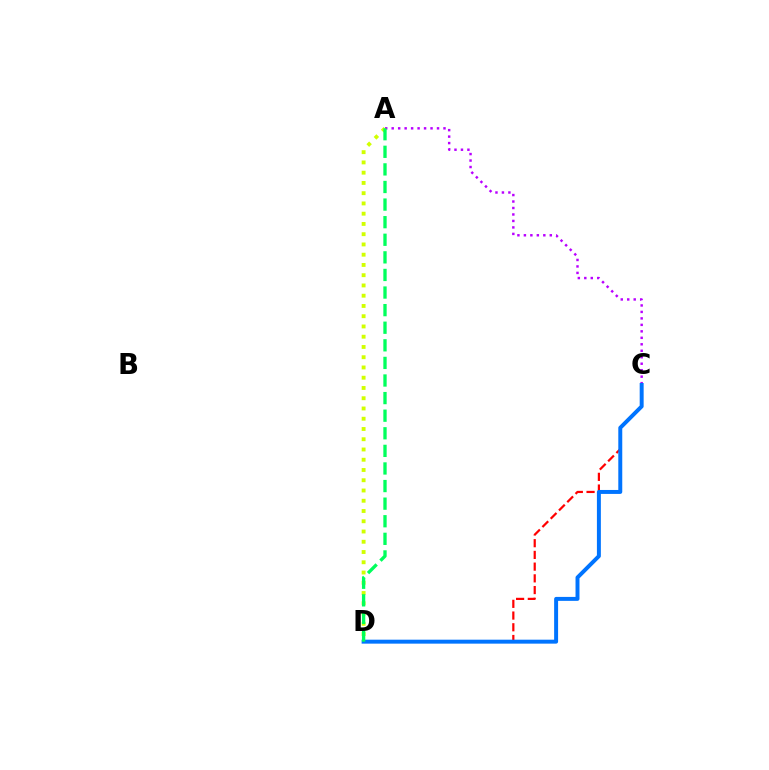{('C', 'D'): [{'color': '#ff0000', 'line_style': 'dashed', 'thickness': 1.59}, {'color': '#0074ff', 'line_style': 'solid', 'thickness': 2.85}], ('A', 'C'): [{'color': '#b900ff', 'line_style': 'dotted', 'thickness': 1.76}], ('A', 'D'): [{'color': '#d1ff00', 'line_style': 'dotted', 'thickness': 2.79}, {'color': '#00ff5c', 'line_style': 'dashed', 'thickness': 2.39}]}